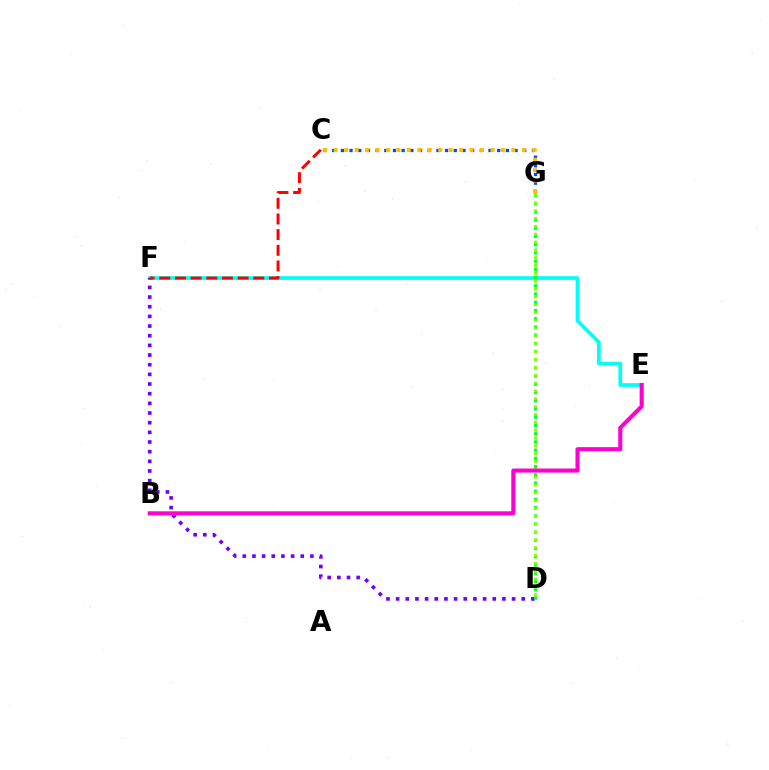{('E', 'F'): [{'color': '#00fff6', 'line_style': 'solid', 'thickness': 2.66}], ('D', 'F'): [{'color': '#7200ff', 'line_style': 'dotted', 'thickness': 2.63}], ('C', 'G'): [{'color': '#004bff', 'line_style': 'dotted', 'thickness': 2.36}, {'color': '#ffbd00', 'line_style': 'dotted', 'thickness': 2.84}], ('D', 'G'): [{'color': '#00ff39', 'line_style': 'dotted', 'thickness': 2.23}, {'color': '#84ff00', 'line_style': 'dotted', 'thickness': 2.13}], ('C', 'F'): [{'color': '#ff0000', 'line_style': 'dashed', 'thickness': 2.13}], ('B', 'E'): [{'color': '#ff00cf', 'line_style': 'solid', 'thickness': 2.92}]}